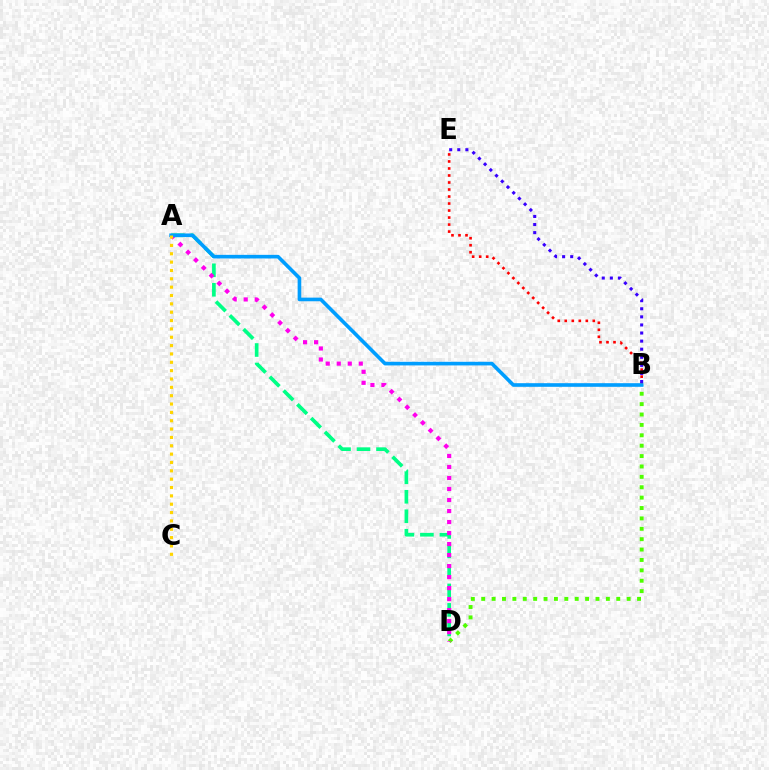{('A', 'D'): [{'color': '#00ff86', 'line_style': 'dashed', 'thickness': 2.65}, {'color': '#ff00ed', 'line_style': 'dotted', 'thickness': 2.99}], ('B', 'E'): [{'color': '#ff0000', 'line_style': 'dotted', 'thickness': 1.9}, {'color': '#3700ff', 'line_style': 'dotted', 'thickness': 2.2}], ('B', 'D'): [{'color': '#4fff00', 'line_style': 'dotted', 'thickness': 2.82}], ('A', 'B'): [{'color': '#009eff', 'line_style': 'solid', 'thickness': 2.61}], ('A', 'C'): [{'color': '#ffd500', 'line_style': 'dotted', 'thickness': 2.27}]}